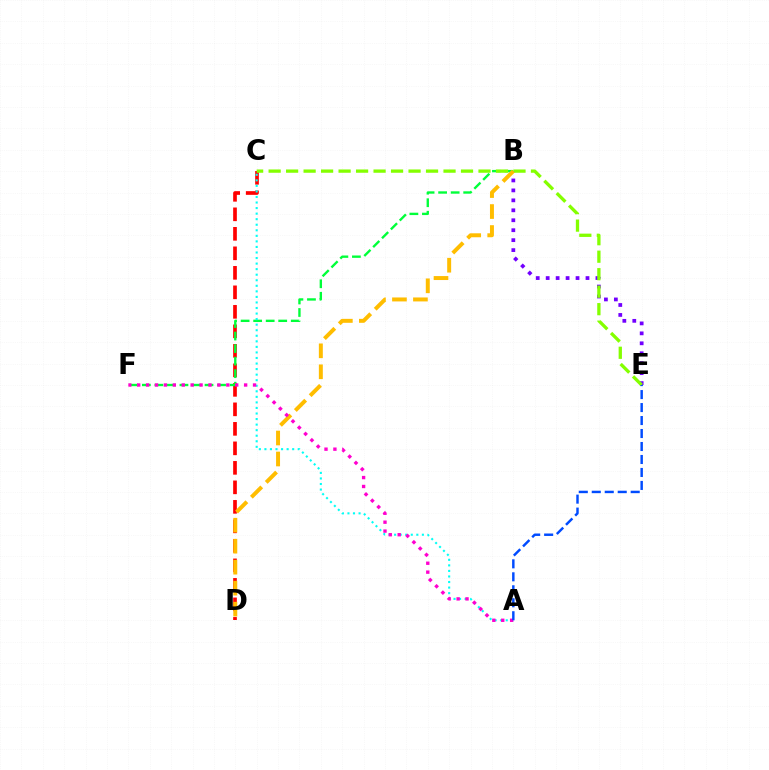{('B', 'E'): [{'color': '#7200ff', 'line_style': 'dotted', 'thickness': 2.7}], ('C', 'D'): [{'color': '#ff0000', 'line_style': 'dashed', 'thickness': 2.65}], ('B', 'F'): [{'color': '#00ff39', 'line_style': 'dashed', 'thickness': 1.7}], ('C', 'E'): [{'color': '#84ff00', 'line_style': 'dashed', 'thickness': 2.38}], ('A', 'C'): [{'color': '#00fff6', 'line_style': 'dotted', 'thickness': 1.51}], ('B', 'D'): [{'color': '#ffbd00', 'line_style': 'dashed', 'thickness': 2.85}], ('A', 'F'): [{'color': '#ff00cf', 'line_style': 'dotted', 'thickness': 2.42}], ('A', 'E'): [{'color': '#004bff', 'line_style': 'dashed', 'thickness': 1.76}]}